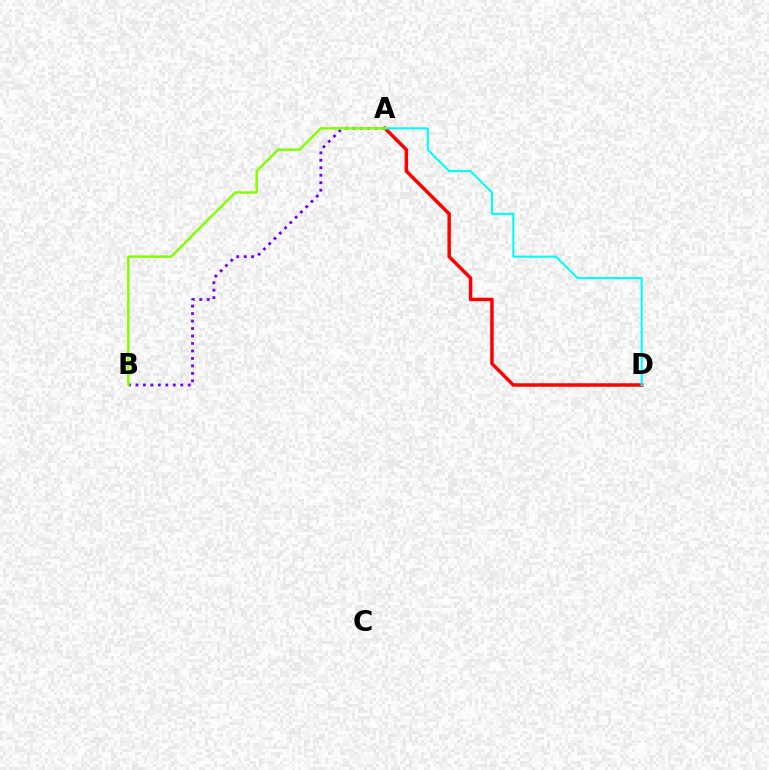{('A', 'D'): [{'color': '#ff0000', 'line_style': 'solid', 'thickness': 2.51}, {'color': '#00fff6', 'line_style': 'solid', 'thickness': 1.51}], ('A', 'B'): [{'color': '#7200ff', 'line_style': 'dotted', 'thickness': 2.03}, {'color': '#84ff00', 'line_style': 'solid', 'thickness': 1.8}]}